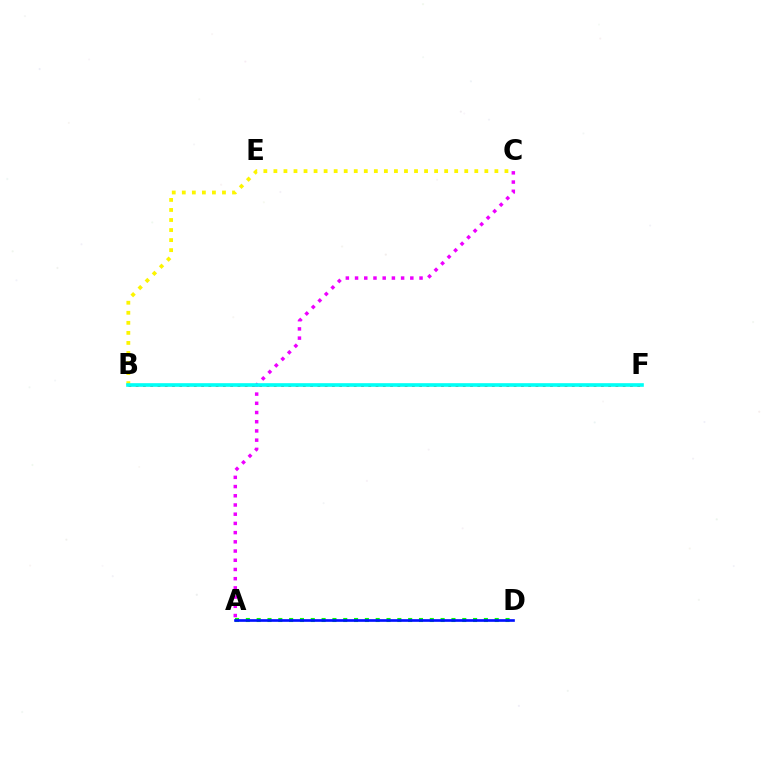{('A', 'C'): [{'color': '#ee00ff', 'line_style': 'dotted', 'thickness': 2.5}], ('A', 'D'): [{'color': '#08ff00', 'line_style': 'dotted', 'thickness': 2.94}, {'color': '#0010ff', 'line_style': 'solid', 'thickness': 1.91}], ('B', 'F'): [{'color': '#ff0000', 'line_style': 'dotted', 'thickness': 1.97}, {'color': '#00fff6', 'line_style': 'solid', 'thickness': 2.62}], ('B', 'C'): [{'color': '#fcf500', 'line_style': 'dotted', 'thickness': 2.73}]}